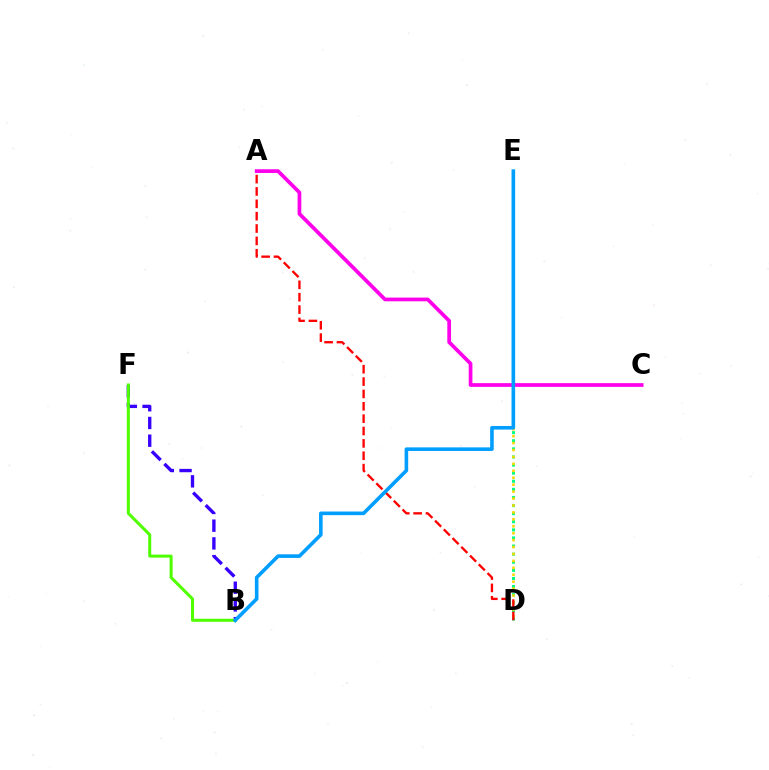{('D', 'E'): [{'color': '#00ff86', 'line_style': 'dotted', 'thickness': 2.2}, {'color': '#ffd500', 'line_style': 'dotted', 'thickness': 1.88}], ('A', 'C'): [{'color': '#ff00ed', 'line_style': 'solid', 'thickness': 2.68}], ('B', 'F'): [{'color': '#3700ff', 'line_style': 'dashed', 'thickness': 2.41}, {'color': '#4fff00', 'line_style': 'solid', 'thickness': 2.18}], ('A', 'D'): [{'color': '#ff0000', 'line_style': 'dashed', 'thickness': 1.68}], ('B', 'E'): [{'color': '#009eff', 'line_style': 'solid', 'thickness': 2.6}]}